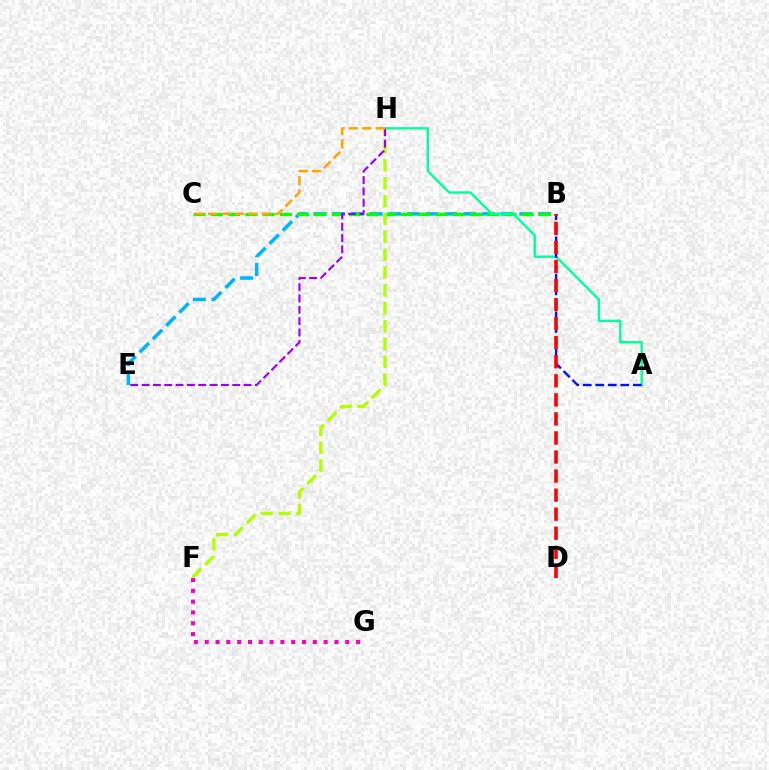{('B', 'E'): [{'color': '#00b5ff', 'line_style': 'dashed', 'thickness': 2.54}], ('B', 'C'): [{'color': '#08ff00', 'line_style': 'dashed', 'thickness': 2.35}], ('A', 'H'): [{'color': '#00ff9d', 'line_style': 'solid', 'thickness': 1.72}], ('F', 'H'): [{'color': '#b3ff00', 'line_style': 'dashed', 'thickness': 2.43}], ('E', 'H'): [{'color': '#9b00ff', 'line_style': 'dashed', 'thickness': 1.54}], ('C', 'H'): [{'color': '#ffa500', 'line_style': 'dashed', 'thickness': 1.82}], ('F', 'G'): [{'color': '#ff00bd', 'line_style': 'dotted', 'thickness': 2.94}], ('A', 'B'): [{'color': '#0010ff', 'line_style': 'dashed', 'thickness': 1.7}], ('B', 'D'): [{'color': '#ff0000', 'line_style': 'dashed', 'thickness': 2.59}]}